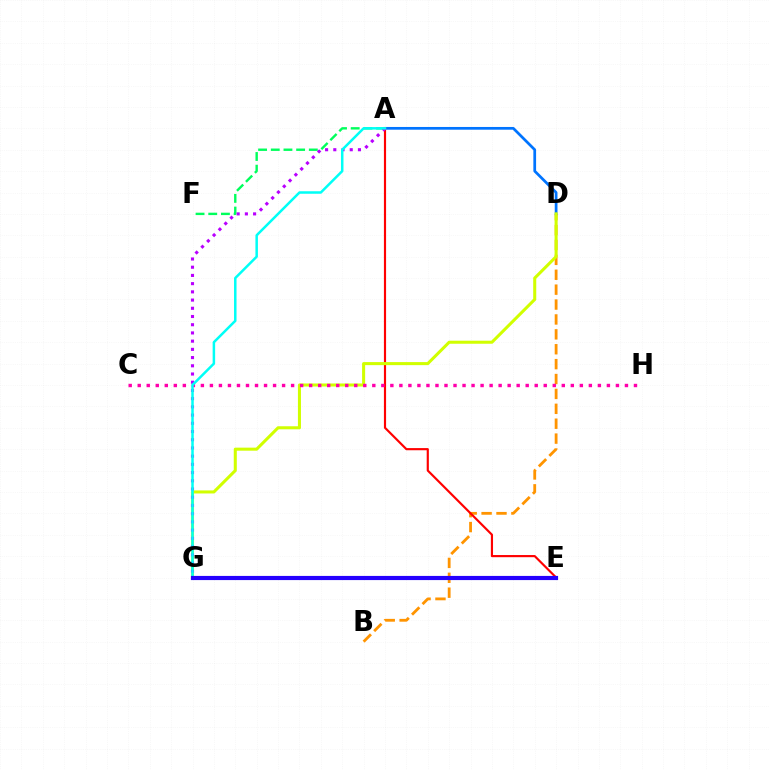{('A', 'F'): [{'color': '#00ff5c', 'line_style': 'dashed', 'thickness': 1.72}], ('B', 'D'): [{'color': '#ff9400', 'line_style': 'dashed', 'thickness': 2.02}], ('A', 'D'): [{'color': '#0074ff', 'line_style': 'solid', 'thickness': 1.97}], ('A', 'E'): [{'color': '#ff0000', 'line_style': 'solid', 'thickness': 1.56}], ('E', 'G'): [{'color': '#3dff00', 'line_style': 'dotted', 'thickness': 2.08}, {'color': '#2500ff', 'line_style': 'solid', 'thickness': 3.0}], ('D', 'G'): [{'color': '#d1ff00', 'line_style': 'solid', 'thickness': 2.19}], ('A', 'G'): [{'color': '#b900ff', 'line_style': 'dotted', 'thickness': 2.23}, {'color': '#00fff6', 'line_style': 'solid', 'thickness': 1.8}], ('C', 'H'): [{'color': '#ff00ac', 'line_style': 'dotted', 'thickness': 2.45}]}